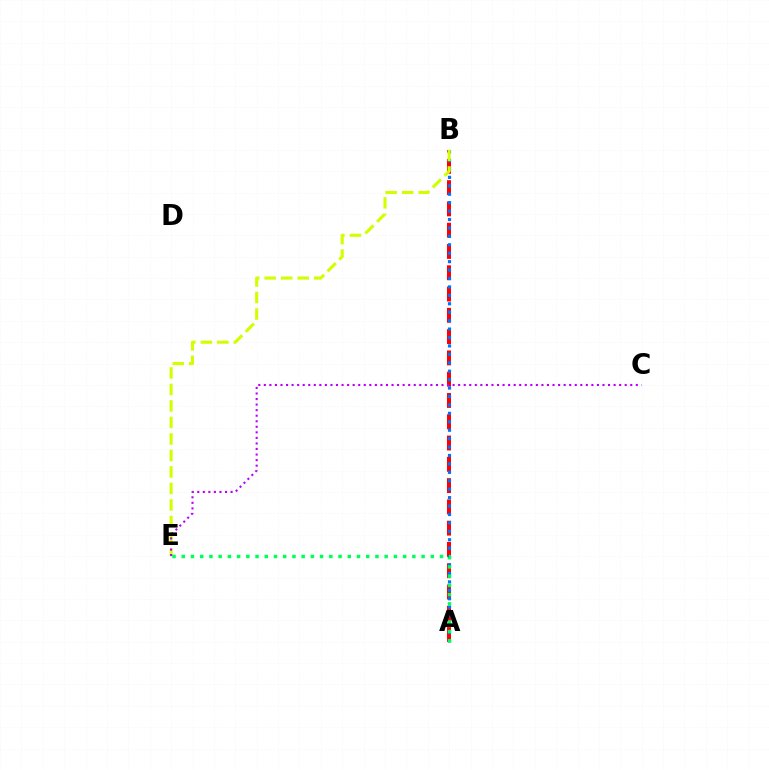{('A', 'B'): [{'color': '#ff0000', 'line_style': 'dashed', 'thickness': 2.89}, {'color': '#0074ff', 'line_style': 'dotted', 'thickness': 2.29}], ('B', 'E'): [{'color': '#d1ff00', 'line_style': 'dashed', 'thickness': 2.24}], ('C', 'E'): [{'color': '#b900ff', 'line_style': 'dotted', 'thickness': 1.51}], ('A', 'E'): [{'color': '#00ff5c', 'line_style': 'dotted', 'thickness': 2.51}]}